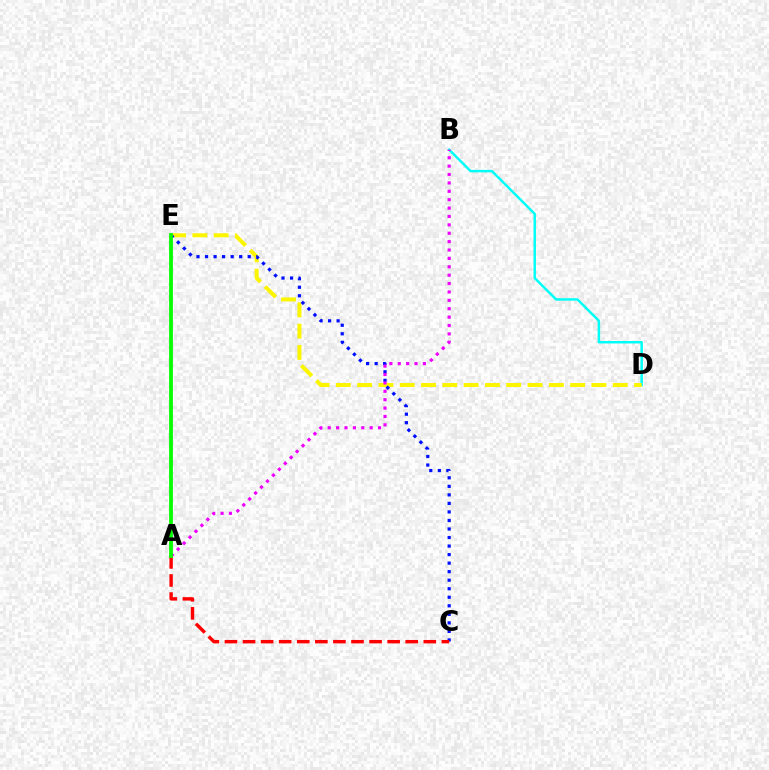{('B', 'D'): [{'color': '#00fff6', 'line_style': 'solid', 'thickness': 1.78}], ('D', 'E'): [{'color': '#fcf500', 'line_style': 'dashed', 'thickness': 2.89}], ('C', 'E'): [{'color': '#0010ff', 'line_style': 'dotted', 'thickness': 2.32}], ('A', 'B'): [{'color': '#ee00ff', 'line_style': 'dotted', 'thickness': 2.28}], ('A', 'C'): [{'color': '#ff0000', 'line_style': 'dashed', 'thickness': 2.46}], ('A', 'E'): [{'color': '#08ff00', 'line_style': 'solid', 'thickness': 2.74}]}